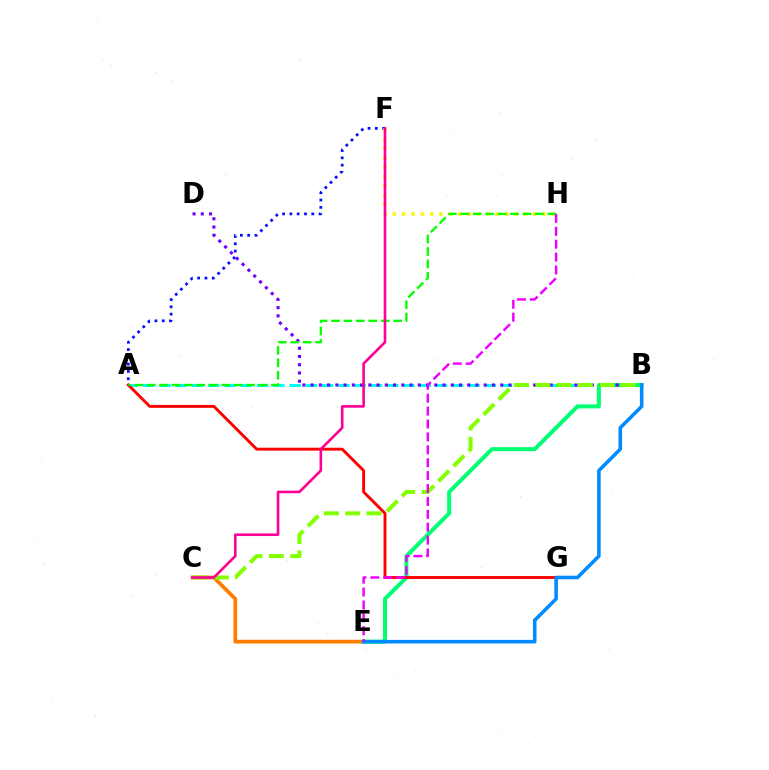{('C', 'E'): [{'color': '#ff7c00', 'line_style': 'solid', 'thickness': 2.69}], ('A', 'B'): [{'color': '#00fff6', 'line_style': 'dashed', 'thickness': 2.21}], ('A', 'F'): [{'color': '#0010ff', 'line_style': 'dotted', 'thickness': 1.98}], ('F', 'H'): [{'color': '#fcf500', 'line_style': 'dotted', 'thickness': 2.54}], ('B', 'E'): [{'color': '#00ff74', 'line_style': 'solid', 'thickness': 2.89}, {'color': '#008cff', 'line_style': 'solid', 'thickness': 2.57}], ('B', 'D'): [{'color': '#7200ff', 'line_style': 'dotted', 'thickness': 2.24}], ('A', 'G'): [{'color': '#ff0000', 'line_style': 'solid', 'thickness': 2.09}], ('B', 'C'): [{'color': '#84ff00', 'line_style': 'dashed', 'thickness': 2.9}], ('A', 'H'): [{'color': '#08ff00', 'line_style': 'dashed', 'thickness': 1.69}], ('C', 'F'): [{'color': '#ff0094', 'line_style': 'solid', 'thickness': 1.89}], ('E', 'H'): [{'color': '#ee00ff', 'line_style': 'dashed', 'thickness': 1.75}]}